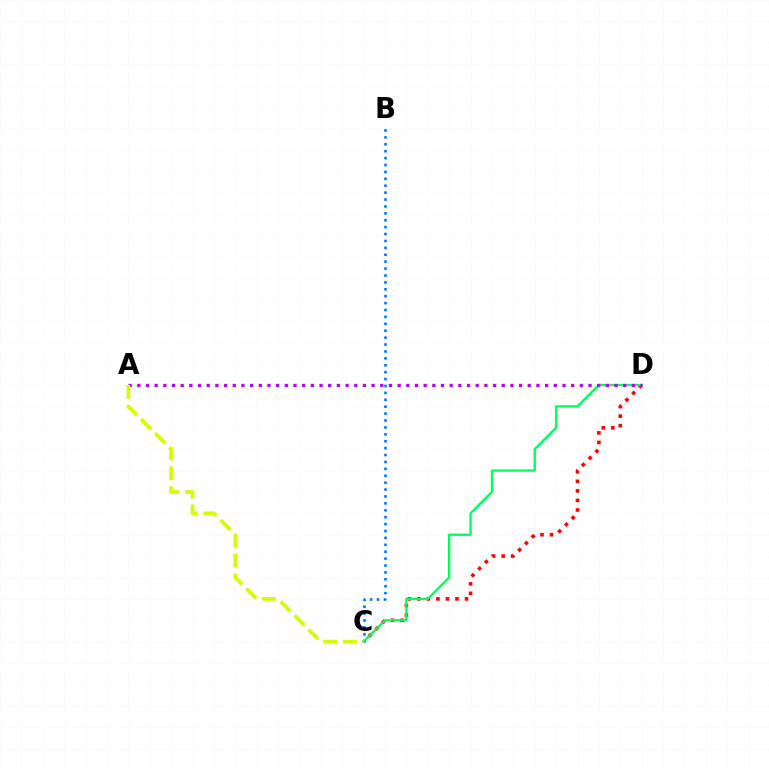{('C', 'D'): [{'color': '#ff0000', 'line_style': 'dotted', 'thickness': 2.59}, {'color': '#00ff5c', 'line_style': 'solid', 'thickness': 1.69}], ('B', 'C'): [{'color': '#0074ff', 'line_style': 'dotted', 'thickness': 1.88}], ('A', 'D'): [{'color': '#b900ff', 'line_style': 'dotted', 'thickness': 2.36}], ('A', 'C'): [{'color': '#d1ff00', 'line_style': 'dashed', 'thickness': 2.69}]}